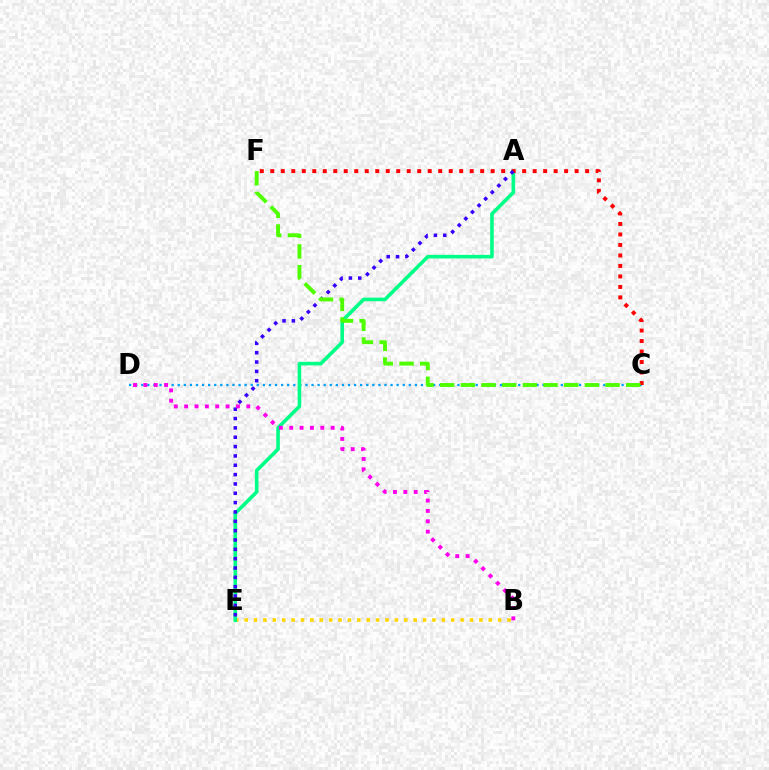{('C', 'D'): [{'color': '#009eff', 'line_style': 'dotted', 'thickness': 1.65}], ('B', 'E'): [{'color': '#ffd500', 'line_style': 'dotted', 'thickness': 2.55}], ('A', 'E'): [{'color': '#00ff86', 'line_style': 'solid', 'thickness': 2.59}, {'color': '#3700ff', 'line_style': 'dotted', 'thickness': 2.54}], ('C', 'F'): [{'color': '#ff0000', 'line_style': 'dotted', 'thickness': 2.85}, {'color': '#4fff00', 'line_style': 'dashed', 'thickness': 2.81}], ('B', 'D'): [{'color': '#ff00ed', 'line_style': 'dotted', 'thickness': 2.81}]}